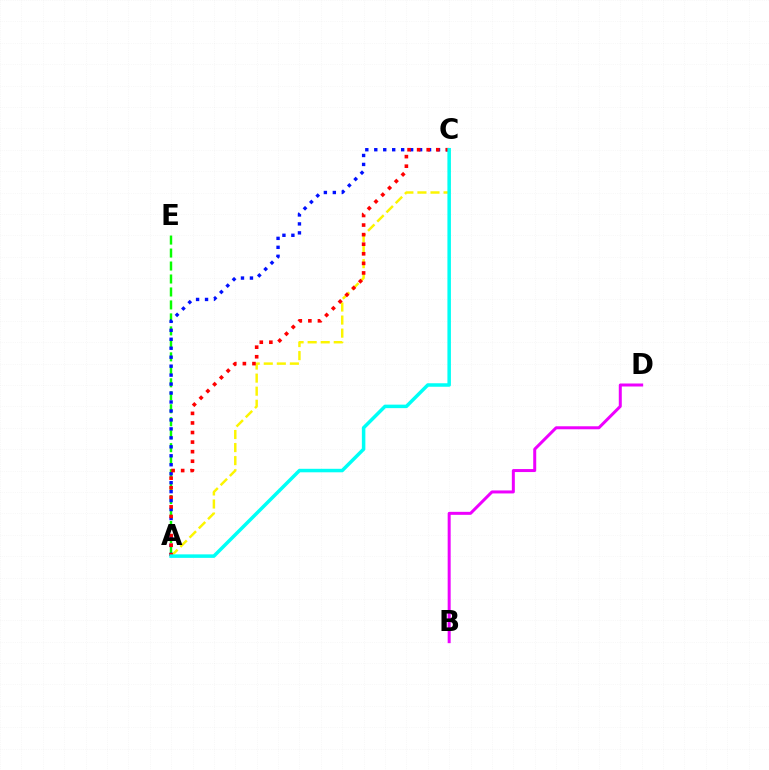{('A', 'E'): [{'color': '#08ff00', 'line_style': 'dashed', 'thickness': 1.76}], ('A', 'C'): [{'color': '#0010ff', 'line_style': 'dotted', 'thickness': 2.43}, {'color': '#fcf500', 'line_style': 'dashed', 'thickness': 1.77}, {'color': '#ff0000', 'line_style': 'dotted', 'thickness': 2.6}, {'color': '#00fff6', 'line_style': 'solid', 'thickness': 2.52}], ('B', 'D'): [{'color': '#ee00ff', 'line_style': 'solid', 'thickness': 2.16}]}